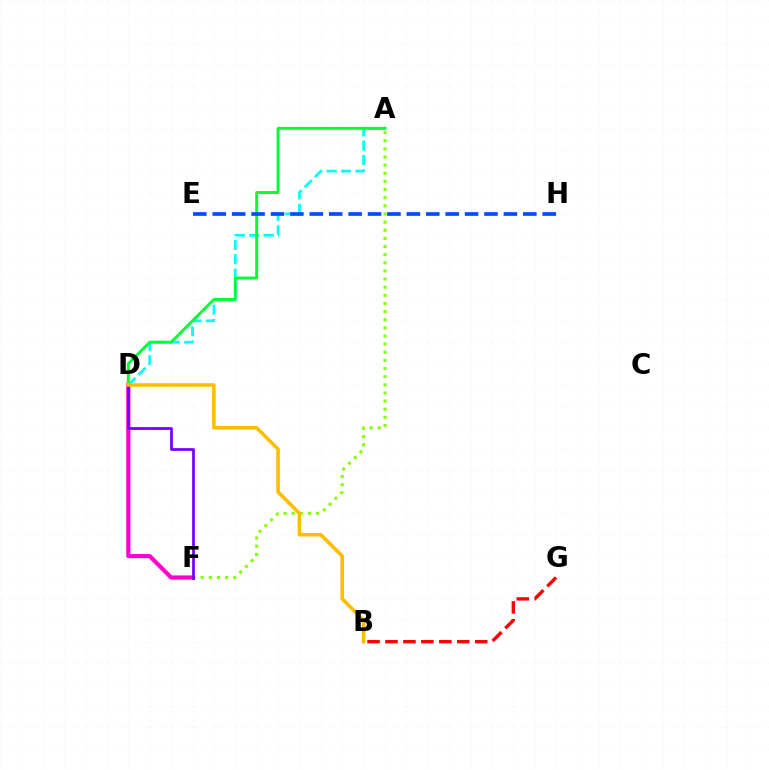{('D', 'F'): [{'color': '#ff00cf', 'line_style': 'solid', 'thickness': 3.0}, {'color': '#7200ff', 'line_style': 'solid', 'thickness': 1.97}], ('A', 'D'): [{'color': '#00fff6', 'line_style': 'dashed', 'thickness': 1.95}, {'color': '#00ff39', 'line_style': 'solid', 'thickness': 2.1}], ('B', 'G'): [{'color': '#ff0000', 'line_style': 'dashed', 'thickness': 2.44}], ('E', 'H'): [{'color': '#004bff', 'line_style': 'dashed', 'thickness': 2.64}], ('A', 'F'): [{'color': '#84ff00', 'line_style': 'dotted', 'thickness': 2.21}], ('B', 'D'): [{'color': '#ffbd00', 'line_style': 'solid', 'thickness': 2.57}]}